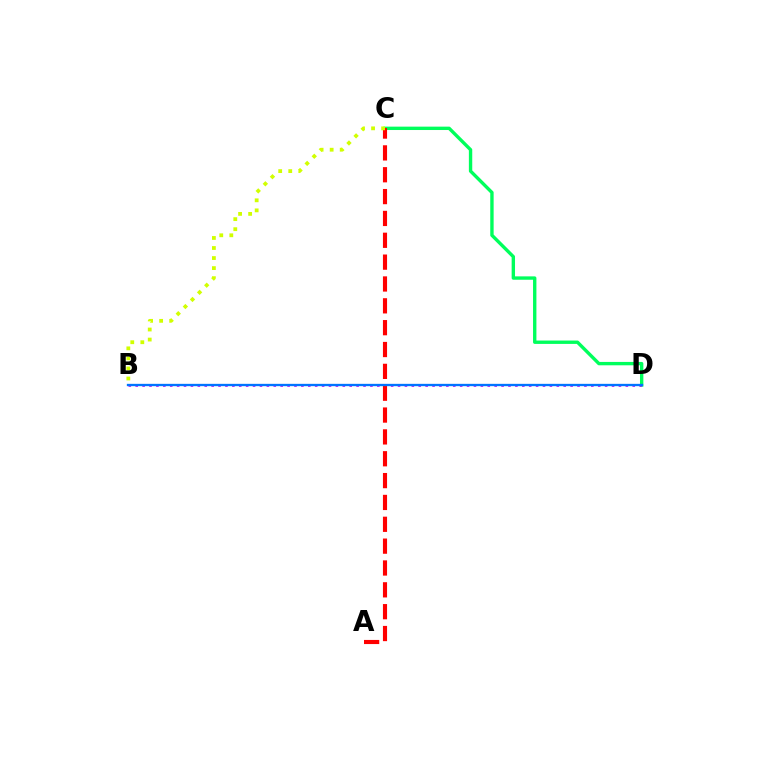{('C', 'D'): [{'color': '#00ff5c', 'line_style': 'solid', 'thickness': 2.43}], ('B', 'D'): [{'color': '#b900ff', 'line_style': 'dotted', 'thickness': 1.88}, {'color': '#0074ff', 'line_style': 'solid', 'thickness': 1.67}], ('A', 'C'): [{'color': '#ff0000', 'line_style': 'dashed', 'thickness': 2.97}], ('B', 'C'): [{'color': '#d1ff00', 'line_style': 'dotted', 'thickness': 2.73}]}